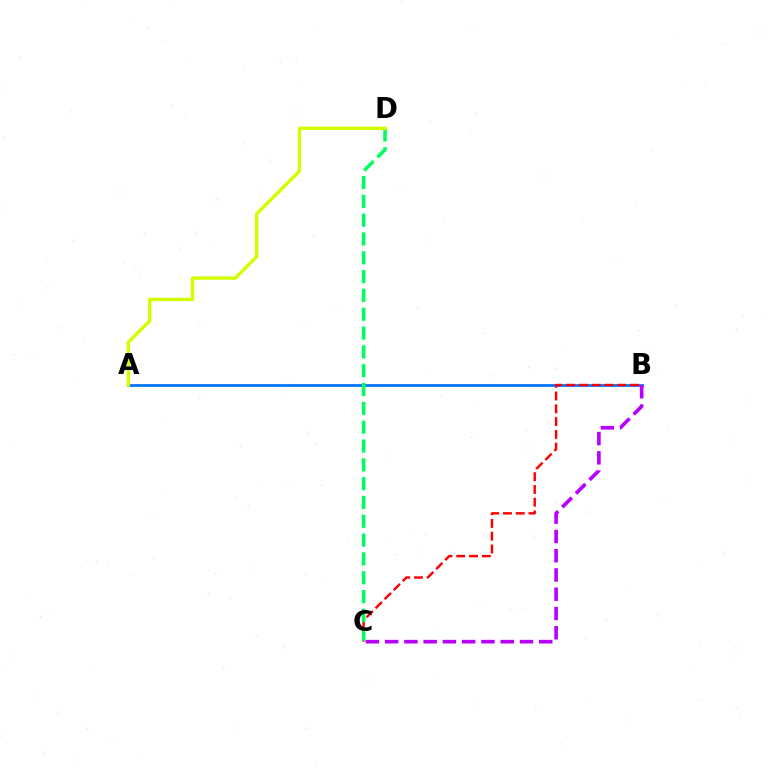{('A', 'B'): [{'color': '#0074ff', 'line_style': 'solid', 'thickness': 1.98}], ('B', 'C'): [{'color': '#ff0000', 'line_style': 'dashed', 'thickness': 1.74}, {'color': '#b900ff', 'line_style': 'dashed', 'thickness': 2.62}], ('C', 'D'): [{'color': '#00ff5c', 'line_style': 'dashed', 'thickness': 2.56}], ('A', 'D'): [{'color': '#d1ff00', 'line_style': 'solid', 'thickness': 2.45}]}